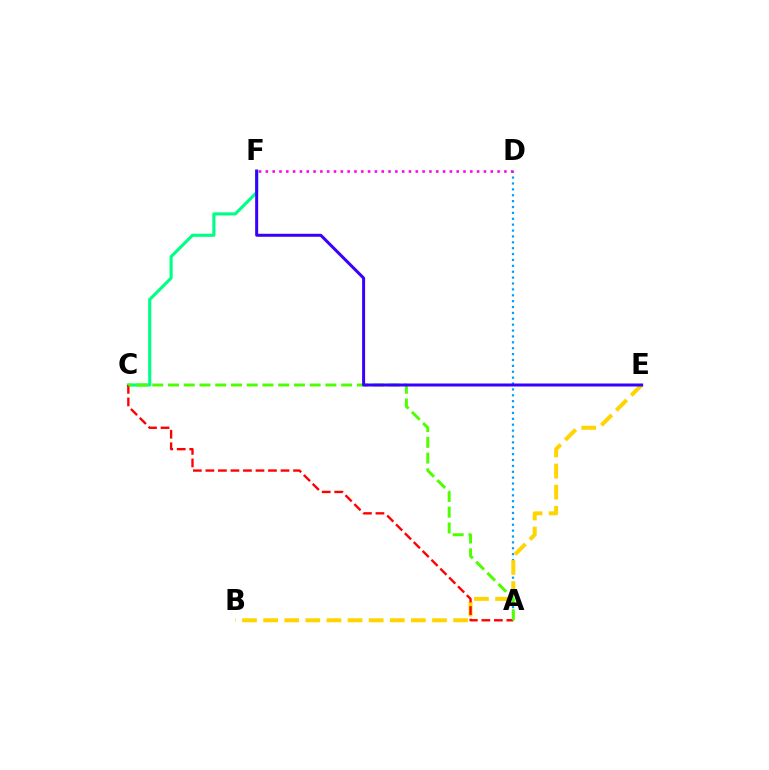{('A', 'D'): [{'color': '#009eff', 'line_style': 'dotted', 'thickness': 1.6}], ('B', 'E'): [{'color': '#ffd500', 'line_style': 'dashed', 'thickness': 2.87}], ('C', 'F'): [{'color': '#00ff86', 'line_style': 'solid', 'thickness': 2.26}], ('A', 'C'): [{'color': '#ff0000', 'line_style': 'dashed', 'thickness': 1.7}, {'color': '#4fff00', 'line_style': 'dashed', 'thickness': 2.14}], ('D', 'F'): [{'color': '#ff00ed', 'line_style': 'dotted', 'thickness': 1.85}], ('E', 'F'): [{'color': '#3700ff', 'line_style': 'solid', 'thickness': 2.16}]}